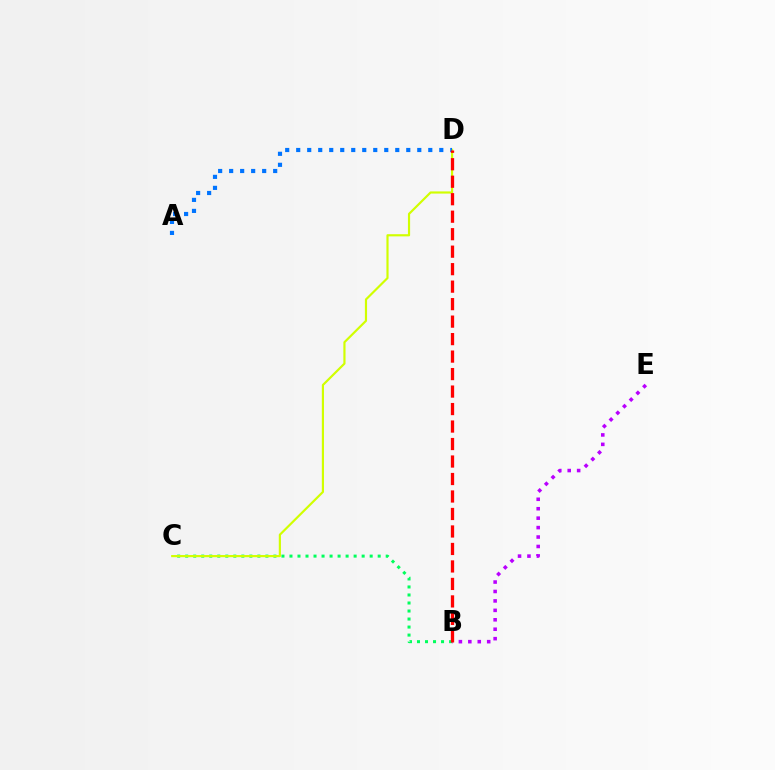{('B', 'E'): [{'color': '#b900ff', 'line_style': 'dotted', 'thickness': 2.56}], ('B', 'C'): [{'color': '#00ff5c', 'line_style': 'dotted', 'thickness': 2.18}], ('C', 'D'): [{'color': '#d1ff00', 'line_style': 'solid', 'thickness': 1.56}], ('A', 'D'): [{'color': '#0074ff', 'line_style': 'dotted', 'thickness': 2.99}], ('B', 'D'): [{'color': '#ff0000', 'line_style': 'dashed', 'thickness': 2.38}]}